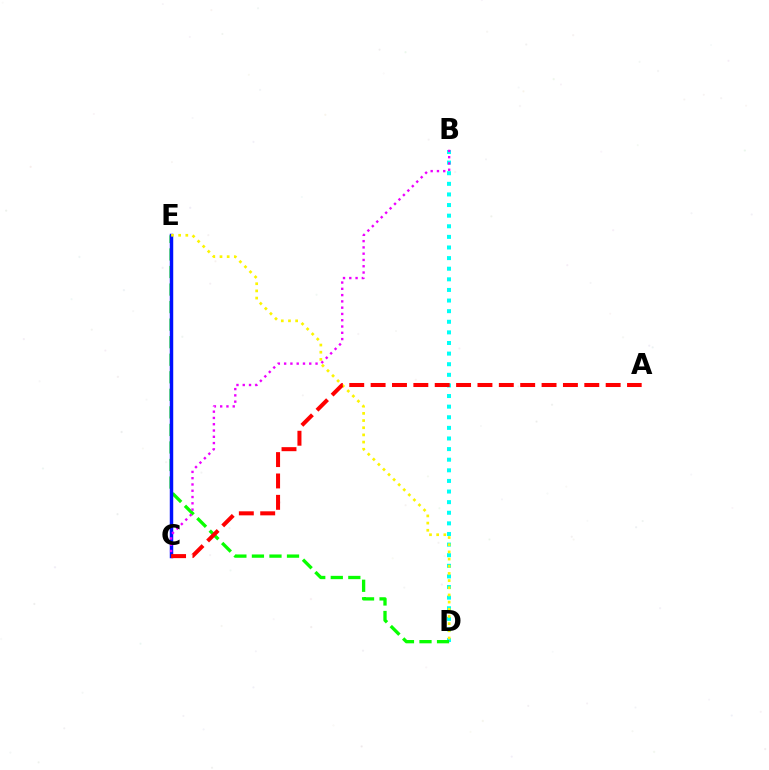{('B', 'D'): [{'color': '#00fff6', 'line_style': 'dotted', 'thickness': 2.88}], ('D', 'E'): [{'color': '#08ff00', 'line_style': 'dashed', 'thickness': 2.38}, {'color': '#fcf500', 'line_style': 'dotted', 'thickness': 1.95}], ('C', 'E'): [{'color': '#0010ff', 'line_style': 'solid', 'thickness': 2.49}], ('A', 'C'): [{'color': '#ff0000', 'line_style': 'dashed', 'thickness': 2.9}], ('B', 'C'): [{'color': '#ee00ff', 'line_style': 'dotted', 'thickness': 1.71}]}